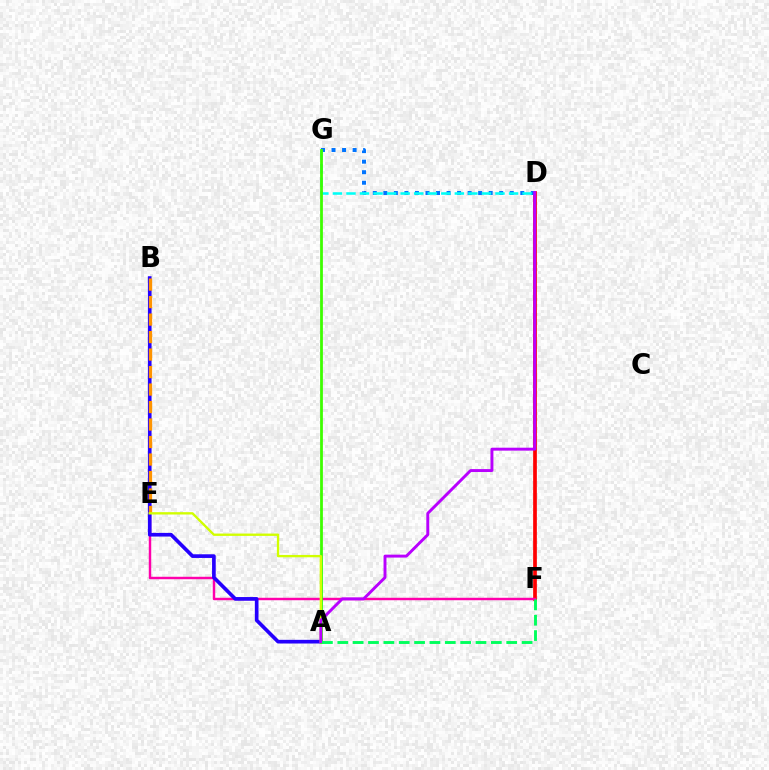{('D', 'F'): [{'color': '#ff0000', 'line_style': 'solid', 'thickness': 2.67}], ('D', 'G'): [{'color': '#0074ff', 'line_style': 'dotted', 'thickness': 2.86}, {'color': '#00fff6', 'line_style': 'dashed', 'thickness': 1.84}], ('E', 'F'): [{'color': '#ff00ac', 'line_style': 'solid', 'thickness': 1.76}], ('A', 'B'): [{'color': '#2500ff', 'line_style': 'solid', 'thickness': 2.64}], ('A', 'G'): [{'color': '#3dff00', 'line_style': 'solid', 'thickness': 2.0}], ('B', 'E'): [{'color': '#ff9400', 'line_style': 'dashed', 'thickness': 2.38}], ('A', 'E'): [{'color': '#d1ff00', 'line_style': 'solid', 'thickness': 1.69}], ('A', 'D'): [{'color': '#b900ff', 'line_style': 'solid', 'thickness': 2.11}], ('A', 'F'): [{'color': '#00ff5c', 'line_style': 'dashed', 'thickness': 2.09}]}